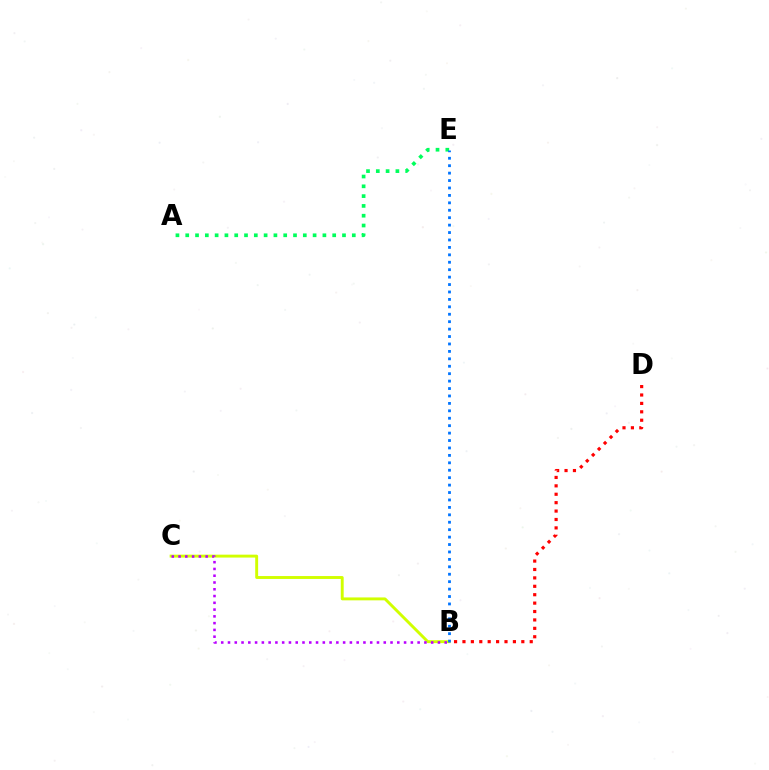{('B', 'C'): [{'color': '#d1ff00', 'line_style': 'solid', 'thickness': 2.09}, {'color': '#b900ff', 'line_style': 'dotted', 'thickness': 1.84}], ('A', 'E'): [{'color': '#00ff5c', 'line_style': 'dotted', 'thickness': 2.66}], ('B', 'D'): [{'color': '#ff0000', 'line_style': 'dotted', 'thickness': 2.28}], ('B', 'E'): [{'color': '#0074ff', 'line_style': 'dotted', 'thickness': 2.02}]}